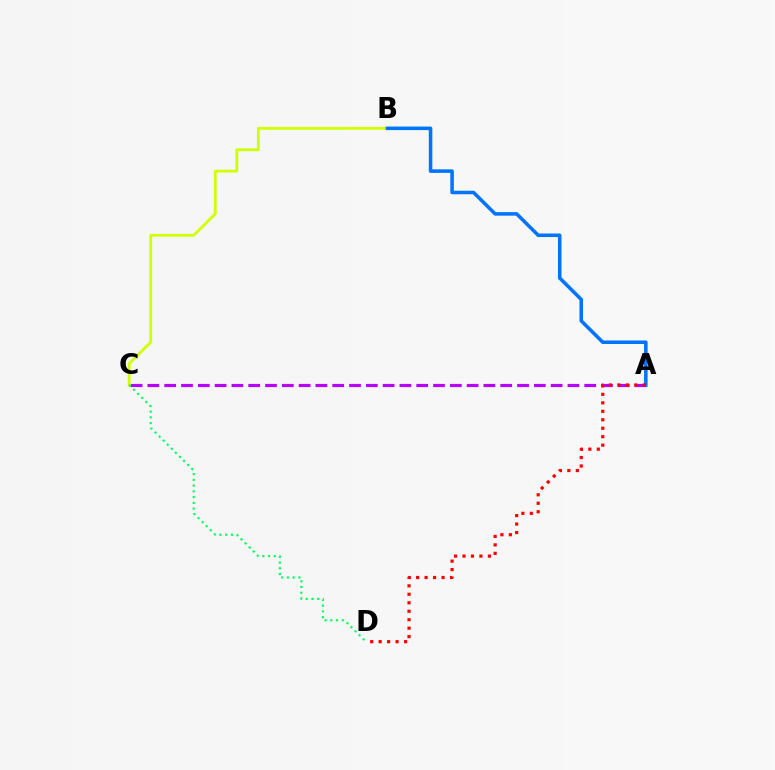{('A', 'C'): [{'color': '#b900ff', 'line_style': 'dashed', 'thickness': 2.28}], ('B', 'C'): [{'color': '#d1ff00', 'line_style': 'solid', 'thickness': 2.02}], ('A', 'B'): [{'color': '#0074ff', 'line_style': 'solid', 'thickness': 2.55}], ('A', 'D'): [{'color': '#ff0000', 'line_style': 'dotted', 'thickness': 2.3}], ('C', 'D'): [{'color': '#00ff5c', 'line_style': 'dotted', 'thickness': 1.56}]}